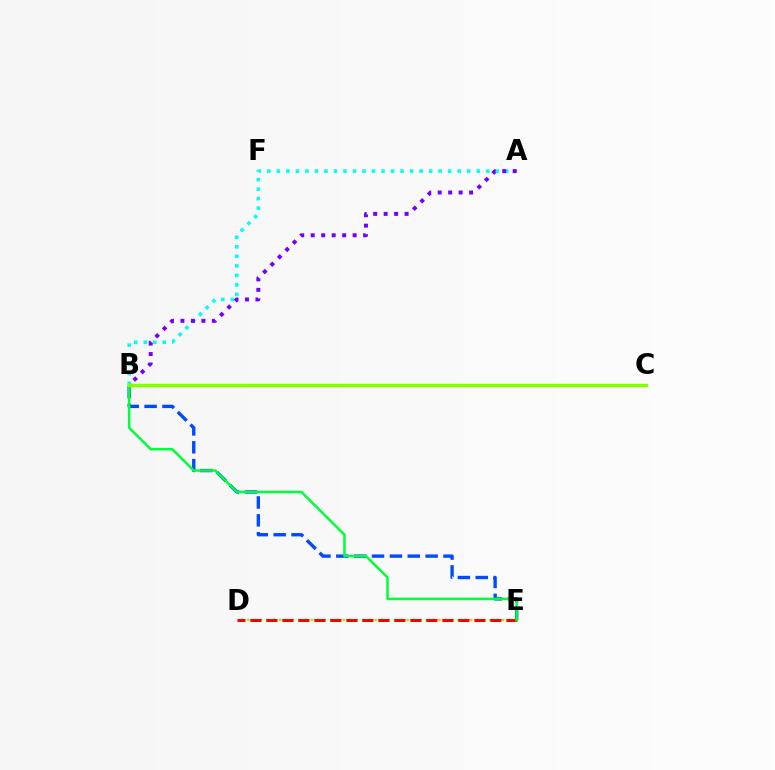{('B', 'E'): [{'color': '#004bff', 'line_style': 'dashed', 'thickness': 2.43}, {'color': '#00ff39', 'line_style': 'solid', 'thickness': 1.8}], ('D', 'E'): [{'color': '#ffbd00', 'line_style': 'dotted', 'thickness': 1.73}, {'color': '#ff0000', 'line_style': 'dashed', 'thickness': 2.17}], ('A', 'B'): [{'color': '#00fff6', 'line_style': 'dotted', 'thickness': 2.59}, {'color': '#7200ff', 'line_style': 'dotted', 'thickness': 2.85}], ('B', 'C'): [{'color': '#ff00cf', 'line_style': 'dashed', 'thickness': 2.13}, {'color': '#84ff00', 'line_style': 'solid', 'thickness': 2.47}]}